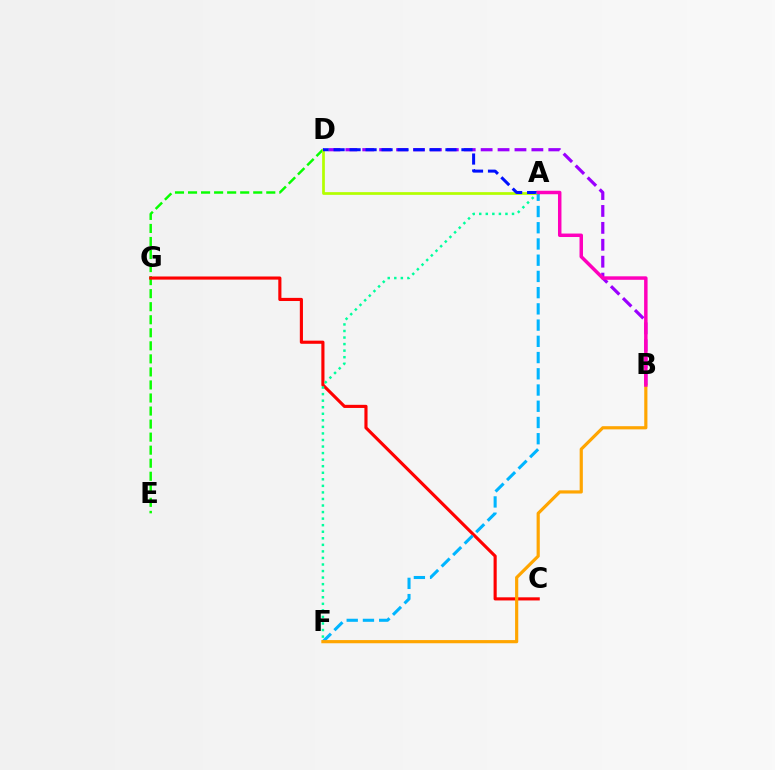{('D', 'E'): [{'color': '#08ff00', 'line_style': 'dashed', 'thickness': 1.77}], ('B', 'D'): [{'color': '#9b00ff', 'line_style': 'dashed', 'thickness': 2.3}], ('A', 'D'): [{'color': '#b3ff00', 'line_style': 'solid', 'thickness': 1.96}, {'color': '#0010ff', 'line_style': 'dashed', 'thickness': 2.17}], ('C', 'G'): [{'color': '#ff0000', 'line_style': 'solid', 'thickness': 2.25}], ('A', 'F'): [{'color': '#00b5ff', 'line_style': 'dashed', 'thickness': 2.2}, {'color': '#00ff9d', 'line_style': 'dotted', 'thickness': 1.78}], ('B', 'F'): [{'color': '#ffa500', 'line_style': 'solid', 'thickness': 2.29}], ('A', 'B'): [{'color': '#ff00bd', 'line_style': 'solid', 'thickness': 2.5}]}